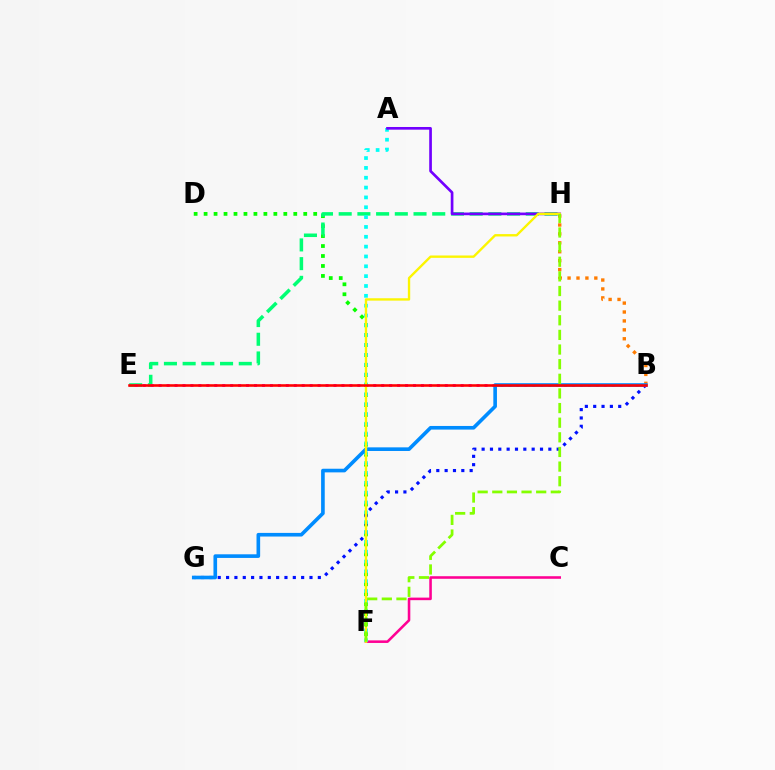{('D', 'F'): [{'color': '#08ff00', 'line_style': 'dotted', 'thickness': 2.71}], ('E', 'H'): [{'color': '#00ff74', 'line_style': 'dashed', 'thickness': 2.54}], ('B', 'H'): [{'color': '#ff7c00', 'line_style': 'dotted', 'thickness': 2.42}], ('B', 'G'): [{'color': '#0010ff', 'line_style': 'dotted', 'thickness': 2.27}, {'color': '#008cff', 'line_style': 'solid', 'thickness': 2.61}], ('B', 'E'): [{'color': '#ee00ff', 'line_style': 'dotted', 'thickness': 2.16}, {'color': '#ff0000', 'line_style': 'solid', 'thickness': 1.86}], ('C', 'F'): [{'color': '#ff0094', 'line_style': 'solid', 'thickness': 1.85}], ('A', 'F'): [{'color': '#00fff6', 'line_style': 'dotted', 'thickness': 2.67}], ('A', 'H'): [{'color': '#7200ff', 'line_style': 'solid', 'thickness': 1.93}], ('F', 'H'): [{'color': '#fcf500', 'line_style': 'solid', 'thickness': 1.7}, {'color': '#84ff00', 'line_style': 'dashed', 'thickness': 1.99}]}